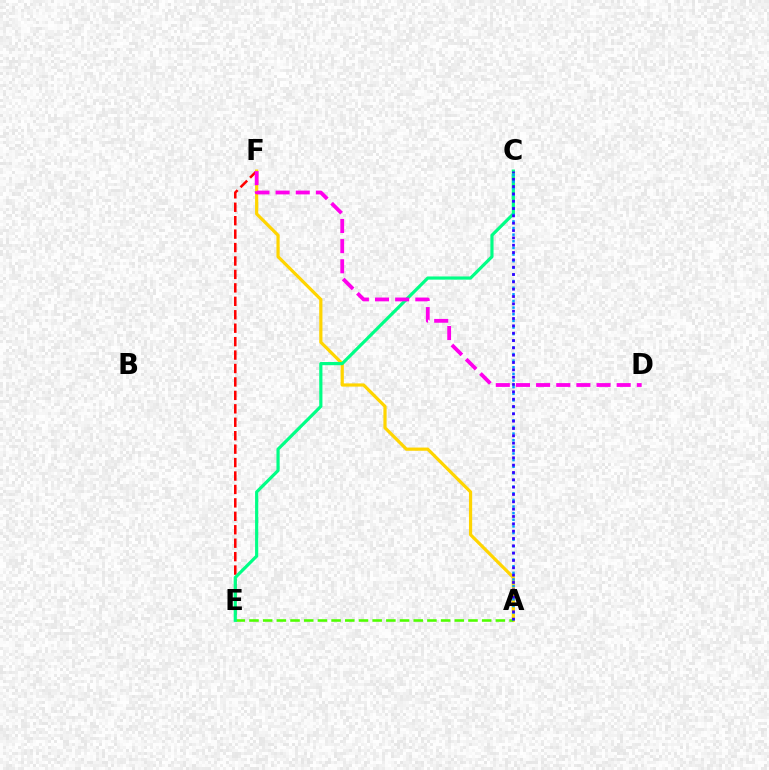{('E', 'F'): [{'color': '#ff0000', 'line_style': 'dashed', 'thickness': 1.83}], ('A', 'F'): [{'color': '#ffd500', 'line_style': 'solid', 'thickness': 2.31}], ('A', 'E'): [{'color': '#4fff00', 'line_style': 'dashed', 'thickness': 1.86}], ('C', 'E'): [{'color': '#00ff86', 'line_style': 'solid', 'thickness': 2.29}], ('D', 'F'): [{'color': '#ff00ed', 'line_style': 'dashed', 'thickness': 2.74}], ('A', 'C'): [{'color': '#009eff', 'line_style': 'dotted', 'thickness': 1.8}, {'color': '#3700ff', 'line_style': 'dotted', 'thickness': 1.99}]}